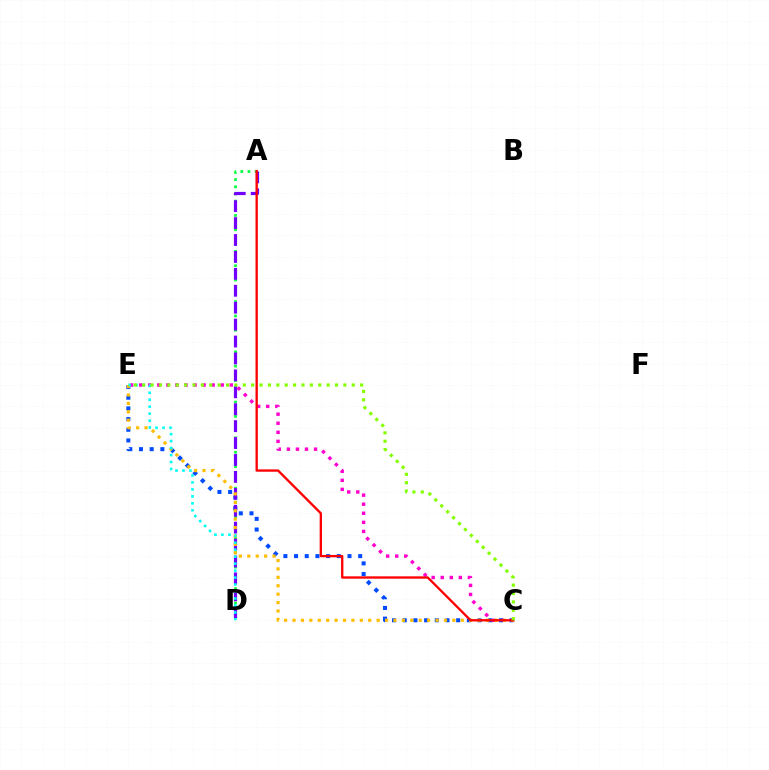{('C', 'E'): [{'color': '#ff00cf', 'line_style': 'dotted', 'thickness': 2.46}, {'color': '#004bff', 'line_style': 'dotted', 'thickness': 2.9}, {'color': '#ffbd00', 'line_style': 'dotted', 'thickness': 2.29}, {'color': '#84ff00', 'line_style': 'dotted', 'thickness': 2.28}], ('A', 'D'): [{'color': '#00ff39', 'line_style': 'dotted', 'thickness': 1.95}, {'color': '#7200ff', 'line_style': 'dashed', 'thickness': 2.3}], ('A', 'C'): [{'color': '#ff0000', 'line_style': 'solid', 'thickness': 1.68}], ('D', 'E'): [{'color': '#00fff6', 'line_style': 'dotted', 'thickness': 1.89}]}